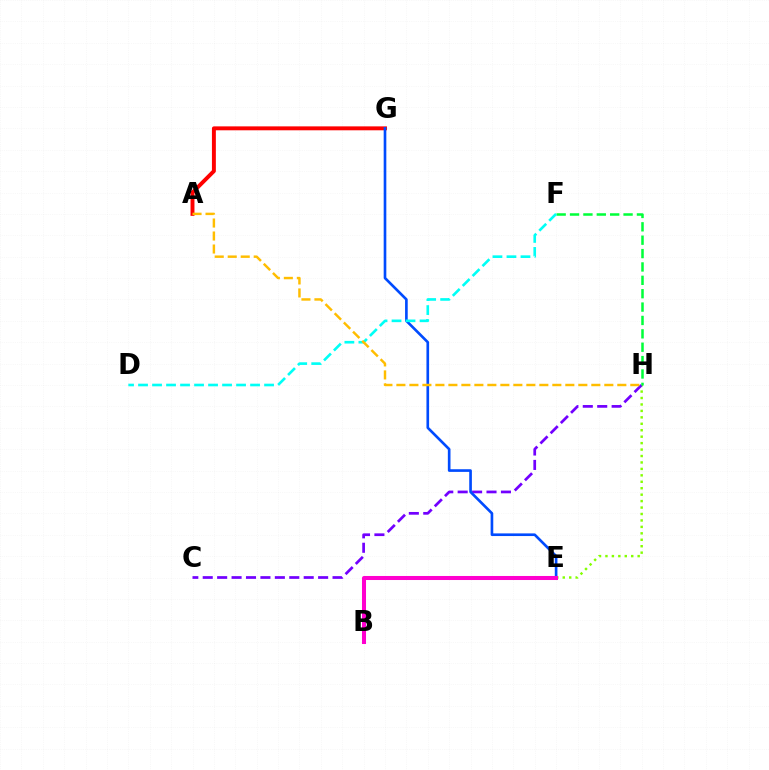{('E', 'H'): [{'color': '#84ff00', 'line_style': 'dotted', 'thickness': 1.75}], ('A', 'G'): [{'color': '#ff0000', 'line_style': 'solid', 'thickness': 2.83}], ('C', 'H'): [{'color': '#7200ff', 'line_style': 'dashed', 'thickness': 1.96}], ('E', 'G'): [{'color': '#004bff', 'line_style': 'solid', 'thickness': 1.91}], ('F', 'H'): [{'color': '#00ff39', 'line_style': 'dashed', 'thickness': 1.82}], ('D', 'F'): [{'color': '#00fff6', 'line_style': 'dashed', 'thickness': 1.9}], ('A', 'H'): [{'color': '#ffbd00', 'line_style': 'dashed', 'thickness': 1.77}], ('B', 'E'): [{'color': '#ff00cf', 'line_style': 'solid', 'thickness': 2.91}]}